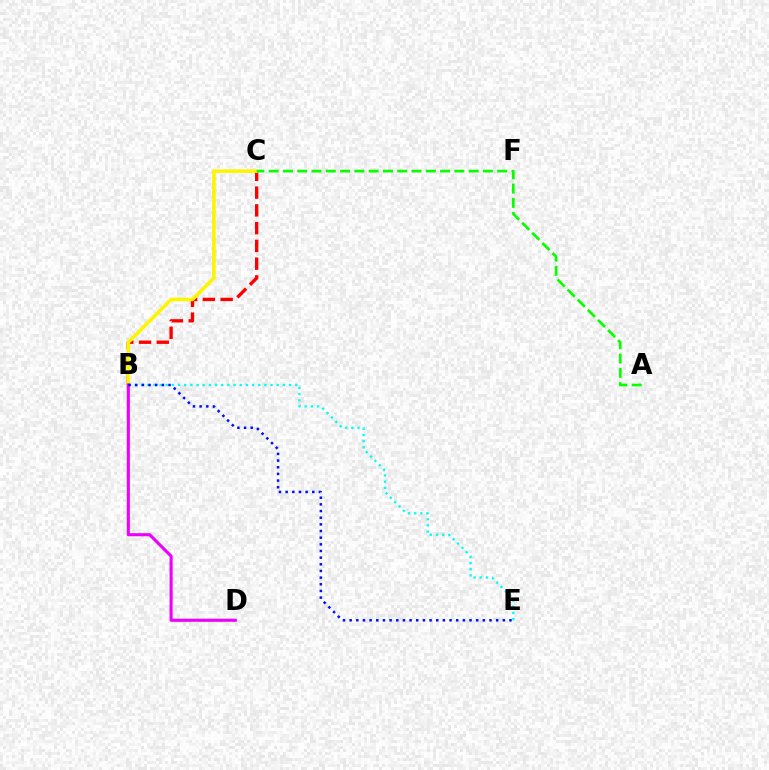{('B', 'C'): [{'color': '#ff0000', 'line_style': 'dashed', 'thickness': 2.41}, {'color': '#fcf500', 'line_style': 'solid', 'thickness': 2.56}], ('B', 'E'): [{'color': '#00fff6', 'line_style': 'dotted', 'thickness': 1.68}, {'color': '#0010ff', 'line_style': 'dotted', 'thickness': 1.81}], ('B', 'D'): [{'color': '#ee00ff', 'line_style': 'solid', 'thickness': 2.23}], ('A', 'C'): [{'color': '#08ff00', 'line_style': 'dashed', 'thickness': 1.94}]}